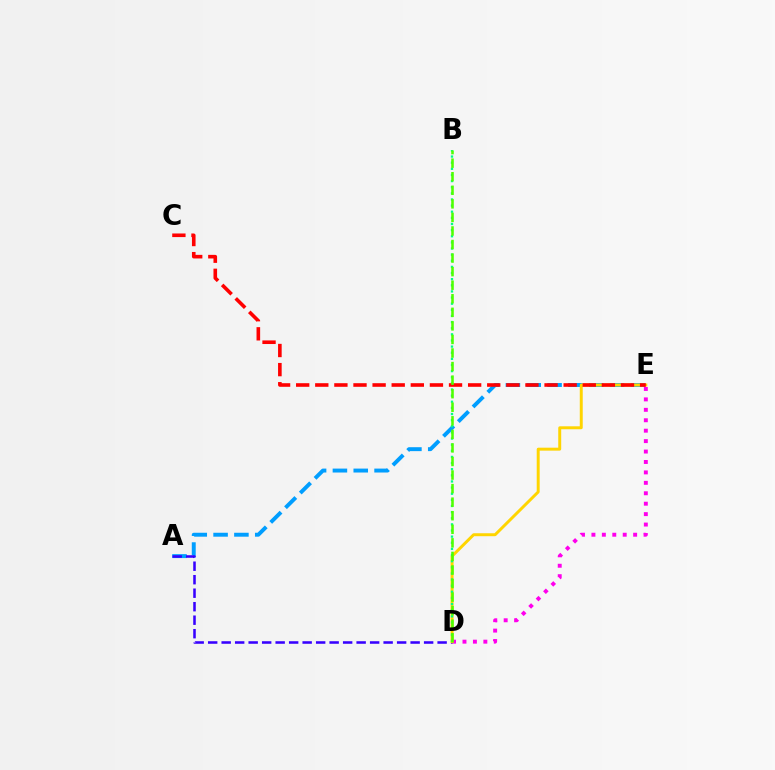{('D', 'E'): [{'color': '#ff00ed', 'line_style': 'dotted', 'thickness': 2.83}, {'color': '#ffd500', 'line_style': 'solid', 'thickness': 2.13}], ('A', 'E'): [{'color': '#009eff', 'line_style': 'dashed', 'thickness': 2.83}], ('A', 'D'): [{'color': '#3700ff', 'line_style': 'dashed', 'thickness': 1.83}], ('B', 'D'): [{'color': '#00ff86', 'line_style': 'dotted', 'thickness': 1.67}, {'color': '#4fff00', 'line_style': 'dashed', 'thickness': 1.84}], ('C', 'E'): [{'color': '#ff0000', 'line_style': 'dashed', 'thickness': 2.6}]}